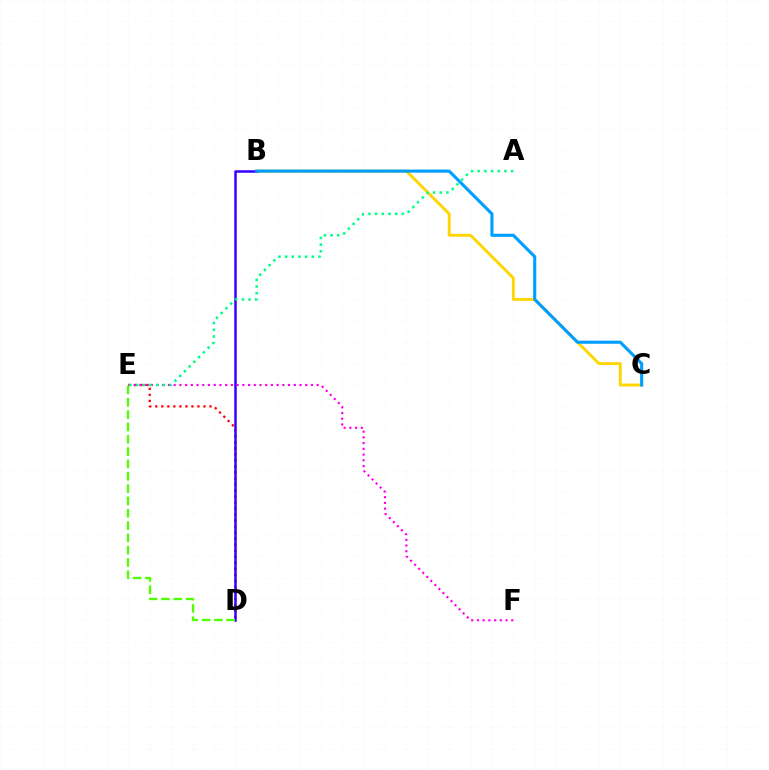{('D', 'E'): [{'color': '#ff0000', 'line_style': 'dotted', 'thickness': 1.64}, {'color': '#4fff00', 'line_style': 'dashed', 'thickness': 1.67}], ('B', 'C'): [{'color': '#ffd500', 'line_style': 'solid', 'thickness': 2.06}, {'color': '#009eff', 'line_style': 'solid', 'thickness': 2.23}], ('B', 'D'): [{'color': '#3700ff', 'line_style': 'solid', 'thickness': 1.8}], ('E', 'F'): [{'color': '#ff00ed', 'line_style': 'dotted', 'thickness': 1.55}], ('A', 'E'): [{'color': '#00ff86', 'line_style': 'dotted', 'thickness': 1.82}]}